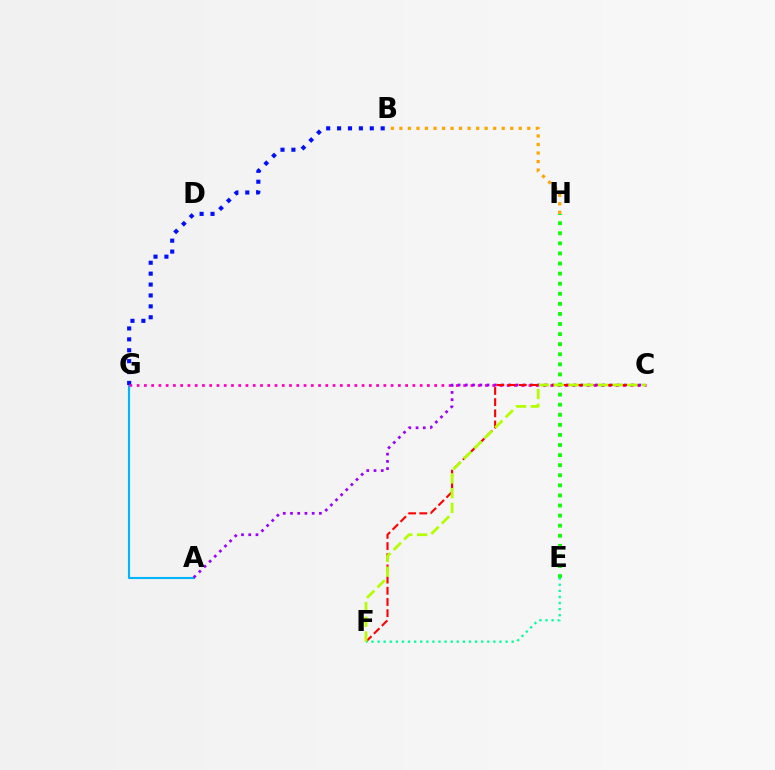{('B', 'H'): [{'color': '#ffa500', 'line_style': 'dotted', 'thickness': 2.32}], ('A', 'G'): [{'color': '#00b5ff', 'line_style': 'solid', 'thickness': 1.52}], ('B', 'G'): [{'color': '#0010ff', 'line_style': 'dotted', 'thickness': 2.96}], ('C', 'G'): [{'color': '#ff00bd', 'line_style': 'dotted', 'thickness': 1.97}], ('A', 'C'): [{'color': '#9b00ff', 'line_style': 'dotted', 'thickness': 1.96}], ('C', 'F'): [{'color': '#ff0000', 'line_style': 'dashed', 'thickness': 1.52}, {'color': '#b3ff00', 'line_style': 'dashed', 'thickness': 2.0}], ('E', 'H'): [{'color': '#08ff00', 'line_style': 'dotted', 'thickness': 2.74}], ('E', 'F'): [{'color': '#00ff9d', 'line_style': 'dotted', 'thickness': 1.66}]}